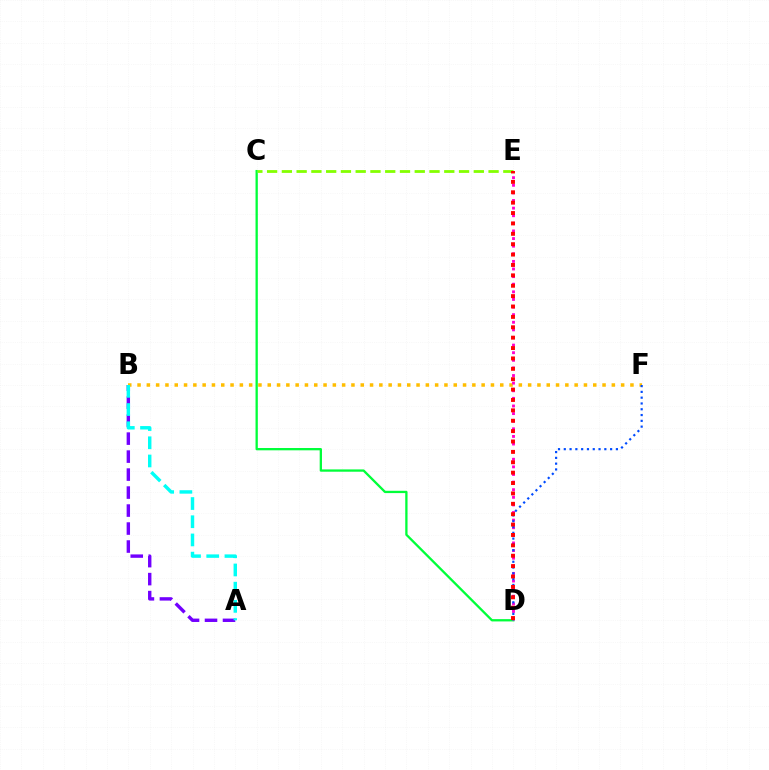{('A', 'B'): [{'color': '#7200ff', 'line_style': 'dashed', 'thickness': 2.44}, {'color': '#00fff6', 'line_style': 'dashed', 'thickness': 2.47}], ('C', 'D'): [{'color': '#00ff39', 'line_style': 'solid', 'thickness': 1.66}], ('B', 'F'): [{'color': '#ffbd00', 'line_style': 'dotted', 'thickness': 2.53}], ('D', 'E'): [{'color': '#ff00cf', 'line_style': 'dotted', 'thickness': 2.07}, {'color': '#ff0000', 'line_style': 'dotted', 'thickness': 2.82}], ('D', 'F'): [{'color': '#004bff', 'line_style': 'dotted', 'thickness': 1.57}], ('C', 'E'): [{'color': '#84ff00', 'line_style': 'dashed', 'thickness': 2.01}]}